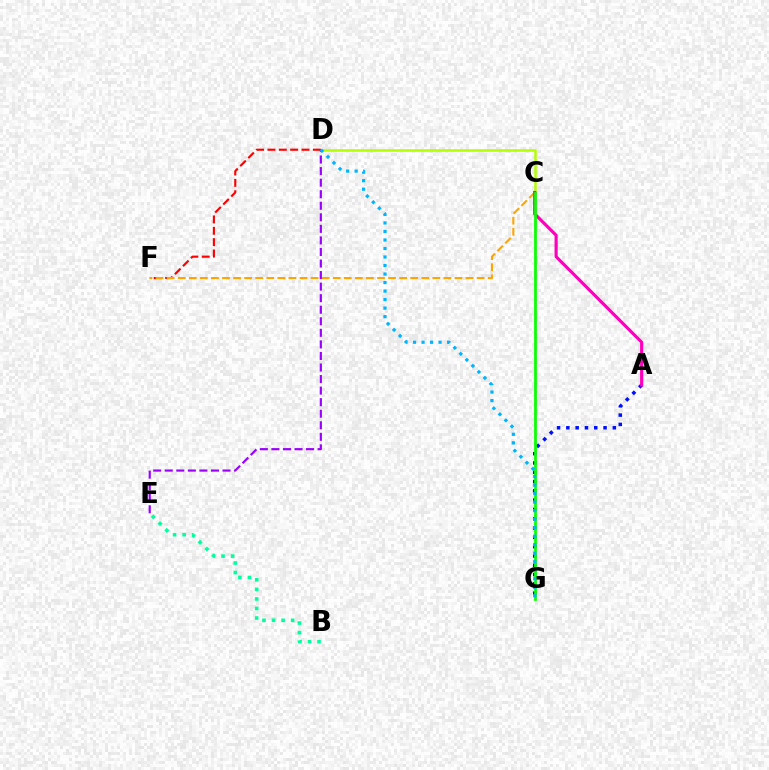{('C', 'D'): [{'color': '#b3ff00', 'line_style': 'solid', 'thickness': 1.8}], ('D', 'F'): [{'color': '#ff0000', 'line_style': 'dashed', 'thickness': 1.54}], ('C', 'F'): [{'color': '#ffa500', 'line_style': 'dashed', 'thickness': 1.5}], ('A', 'G'): [{'color': '#0010ff', 'line_style': 'dotted', 'thickness': 2.53}], ('A', 'C'): [{'color': '#ff00bd', 'line_style': 'solid', 'thickness': 2.26}], ('D', 'E'): [{'color': '#9b00ff', 'line_style': 'dashed', 'thickness': 1.57}], ('C', 'G'): [{'color': '#08ff00', 'line_style': 'solid', 'thickness': 1.98}], ('B', 'E'): [{'color': '#00ff9d', 'line_style': 'dotted', 'thickness': 2.6}], ('D', 'G'): [{'color': '#00b5ff', 'line_style': 'dotted', 'thickness': 2.31}]}